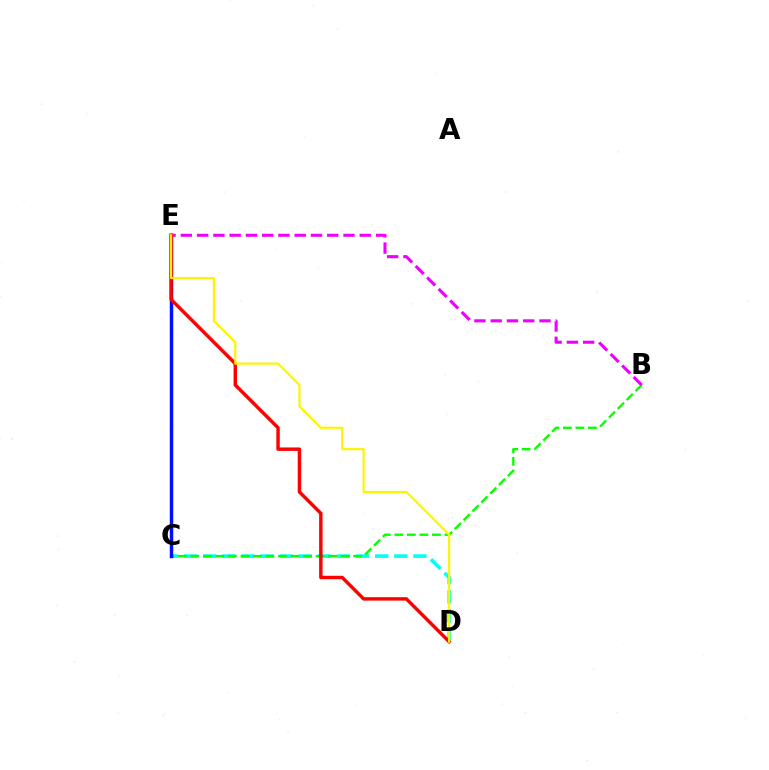{('C', 'D'): [{'color': '#00fff6', 'line_style': 'dashed', 'thickness': 2.6}], ('B', 'C'): [{'color': '#08ff00', 'line_style': 'dashed', 'thickness': 1.7}], ('C', 'E'): [{'color': '#0010ff', 'line_style': 'solid', 'thickness': 2.5}], ('B', 'E'): [{'color': '#ee00ff', 'line_style': 'dashed', 'thickness': 2.21}], ('D', 'E'): [{'color': '#ff0000', 'line_style': 'solid', 'thickness': 2.47}, {'color': '#fcf500', 'line_style': 'solid', 'thickness': 1.55}]}